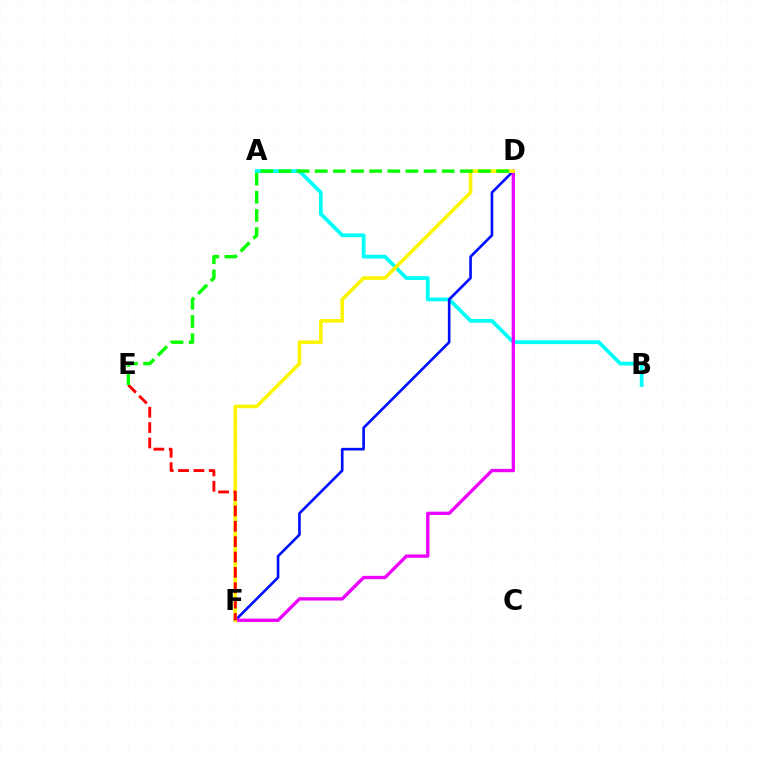{('A', 'B'): [{'color': '#00fff6', 'line_style': 'solid', 'thickness': 2.71}], ('D', 'F'): [{'color': '#0010ff', 'line_style': 'solid', 'thickness': 1.91}, {'color': '#ee00ff', 'line_style': 'solid', 'thickness': 2.39}, {'color': '#fcf500', 'line_style': 'solid', 'thickness': 2.59}], ('E', 'F'): [{'color': '#ff0000', 'line_style': 'dashed', 'thickness': 2.09}], ('D', 'E'): [{'color': '#08ff00', 'line_style': 'dashed', 'thickness': 2.46}]}